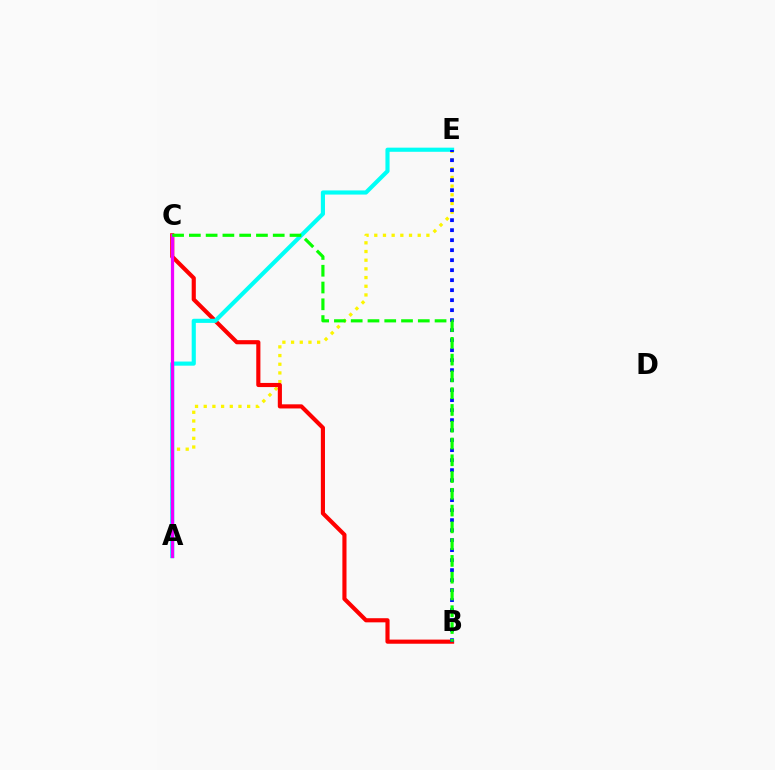{('A', 'E'): [{'color': '#fcf500', 'line_style': 'dotted', 'thickness': 2.36}, {'color': '#00fff6', 'line_style': 'solid', 'thickness': 2.98}], ('B', 'C'): [{'color': '#ff0000', 'line_style': 'solid', 'thickness': 2.97}, {'color': '#08ff00', 'line_style': 'dashed', 'thickness': 2.28}], ('B', 'E'): [{'color': '#0010ff', 'line_style': 'dotted', 'thickness': 2.72}], ('A', 'C'): [{'color': '#ee00ff', 'line_style': 'solid', 'thickness': 2.35}]}